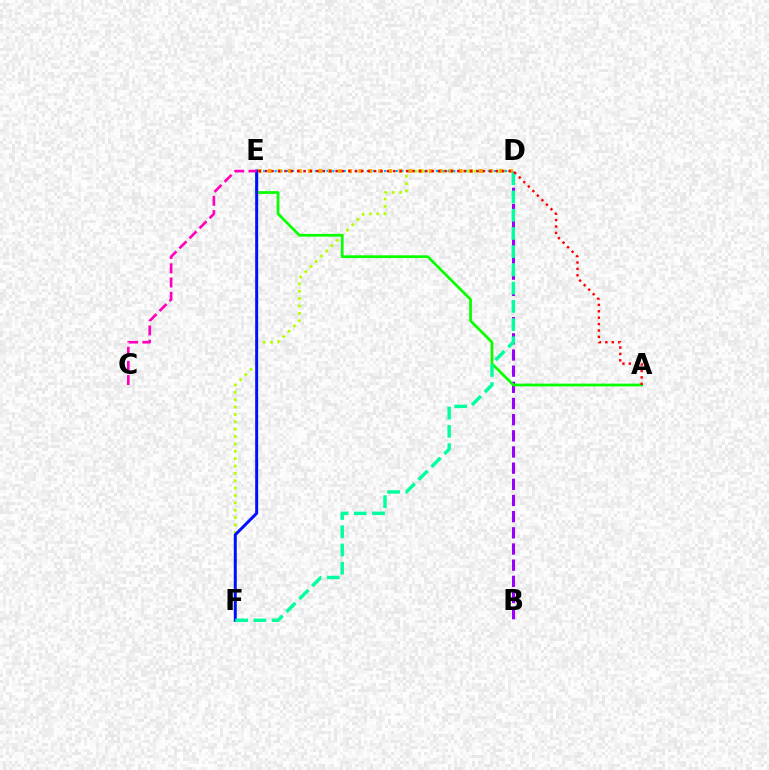{('D', 'F'): [{'color': '#b3ff00', 'line_style': 'dotted', 'thickness': 2.0}, {'color': '#00ff9d', 'line_style': 'dashed', 'thickness': 2.48}], ('D', 'E'): [{'color': '#00b5ff', 'line_style': 'dotted', 'thickness': 1.57}, {'color': '#ffa500', 'line_style': 'dotted', 'thickness': 2.73}], ('B', 'D'): [{'color': '#9b00ff', 'line_style': 'dashed', 'thickness': 2.2}], ('A', 'E'): [{'color': '#08ff00', 'line_style': 'solid', 'thickness': 1.97}, {'color': '#ff0000', 'line_style': 'dotted', 'thickness': 1.74}], ('E', 'F'): [{'color': '#0010ff', 'line_style': 'solid', 'thickness': 2.14}], ('C', 'E'): [{'color': '#ff00bd', 'line_style': 'dashed', 'thickness': 1.93}]}